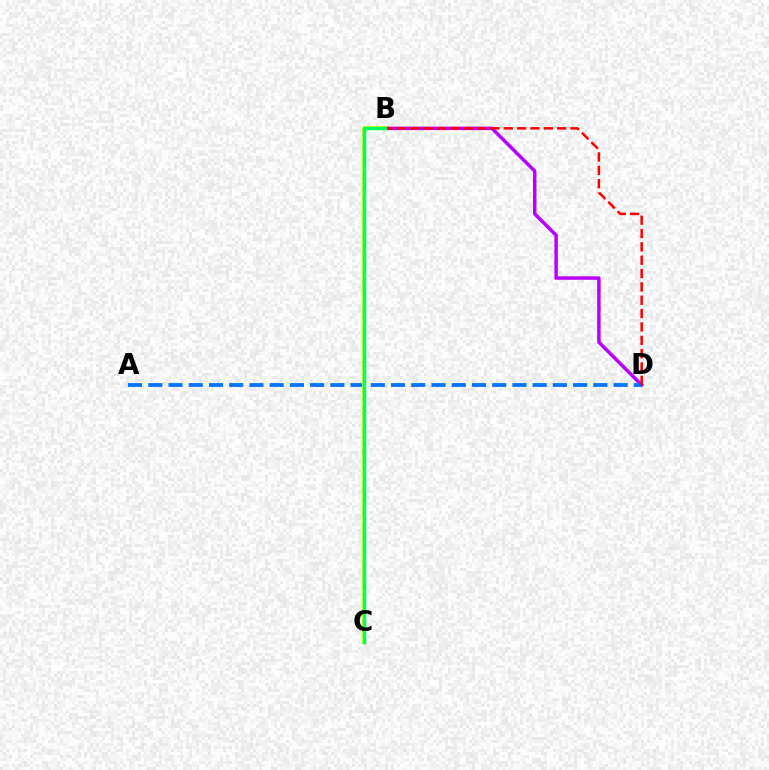{('B', 'D'): [{'color': '#b900ff', 'line_style': 'solid', 'thickness': 2.51}, {'color': '#ff0000', 'line_style': 'dashed', 'thickness': 1.81}], ('A', 'D'): [{'color': '#0074ff', 'line_style': 'dashed', 'thickness': 2.75}], ('B', 'C'): [{'color': '#d1ff00', 'line_style': 'solid', 'thickness': 2.74}, {'color': '#00ff5c', 'line_style': 'solid', 'thickness': 2.52}]}